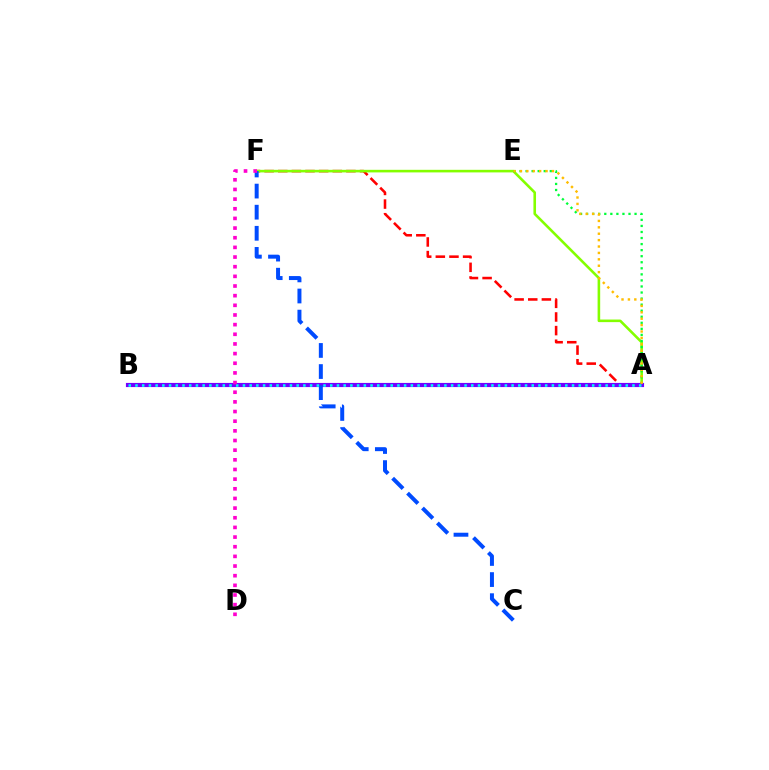{('A', 'F'): [{'color': '#ff0000', 'line_style': 'dashed', 'thickness': 1.85}, {'color': '#84ff00', 'line_style': 'solid', 'thickness': 1.87}], ('A', 'E'): [{'color': '#00ff39', 'line_style': 'dotted', 'thickness': 1.64}, {'color': '#ffbd00', 'line_style': 'dotted', 'thickness': 1.74}], ('A', 'B'): [{'color': '#7200ff', 'line_style': 'solid', 'thickness': 2.99}, {'color': '#00fff6', 'line_style': 'dotted', 'thickness': 1.82}], ('C', 'F'): [{'color': '#004bff', 'line_style': 'dashed', 'thickness': 2.87}], ('D', 'F'): [{'color': '#ff00cf', 'line_style': 'dotted', 'thickness': 2.62}]}